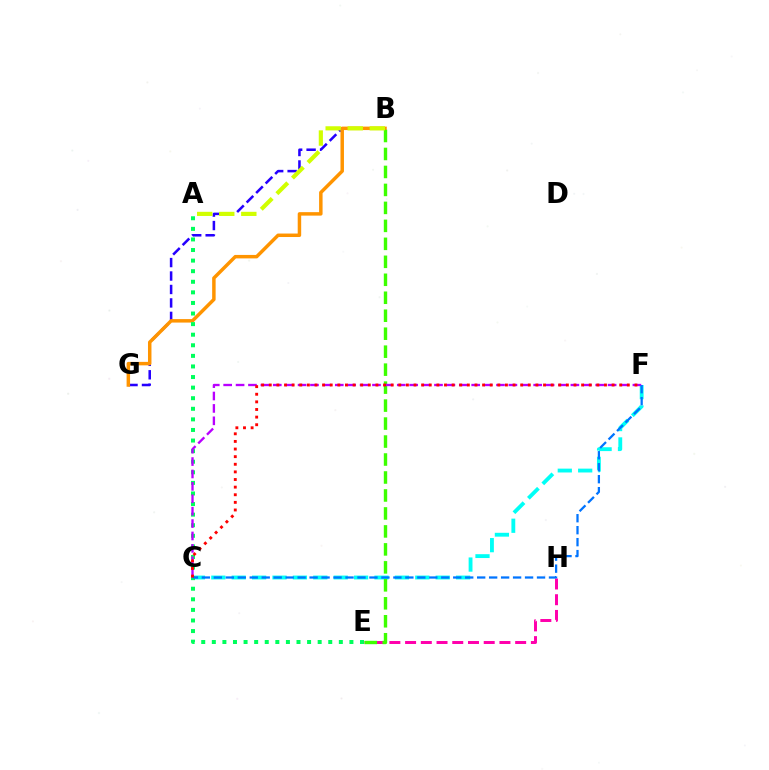{('B', 'G'): [{'color': '#2500ff', 'line_style': 'dashed', 'thickness': 1.83}, {'color': '#ff9400', 'line_style': 'solid', 'thickness': 2.5}], ('C', 'F'): [{'color': '#00fff6', 'line_style': 'dashed', 'thickness': 2.77}, {'color': '#b900ff', 'line_style': 'dashed', 'thickness': 1.68}, {'color': '#0074ff', 'line_style': 'dashed', 'thickness': 1.63}, {'color': '#ff0000', 'line_style': 'dotted', 'thickness': 2.07}], ('E', 'H'): [{'color': '#ff00ac', 'line_style': 'dashed', 'thickness': 2.14}], ('A', 'E'): [{'color': '#00ff5c', 'line_style': 'dotted', 'thickness': 2.88}], ('B', 'E'): [{'color': '#3dff00', 'line_style': 'dashed', 'thickness': 2.44}], ('A', 'B'): [{'color': '#d1ff00', 'line_style': 'dashed', 'thickness': 3.0}]}